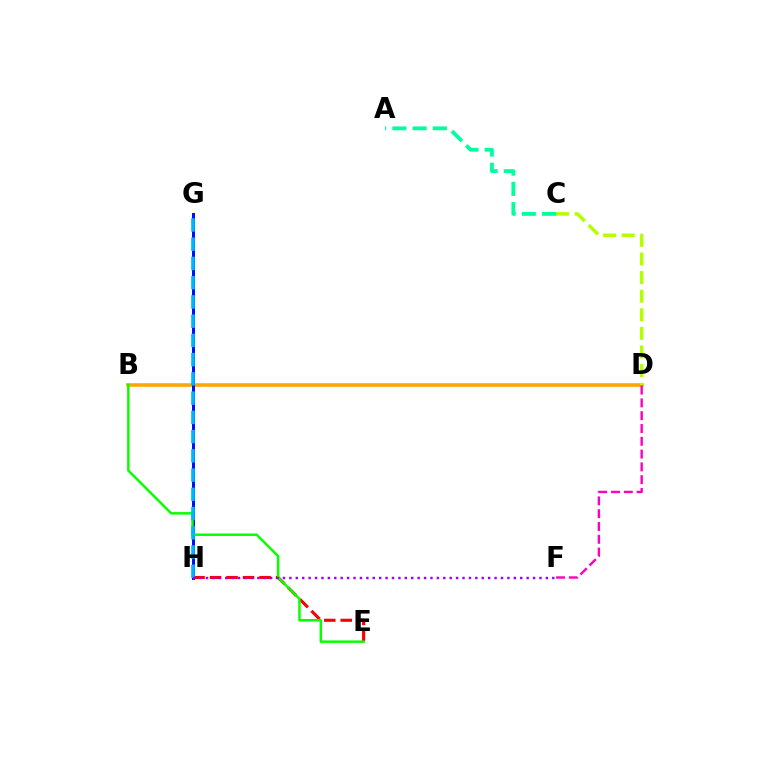{('A', 'C'): [{'color': '#00ff9d', 'line_style': 'dashed', 'thickness': 2.75}], ('E', 'H'): [{'color': '#ff0000', 'line_style': 'dashed', 'thickness': 2.24}], ('B', 'D'): [{'color': '#ffa500', 'line_style': 'solid', 'thickness': 2.56}], ('D', 'F'): [{'color': '#ff00bd', 'line_style': 'dashed', 'thickness': 1.74}], ('G', 'H'): [{'color': '#0010ff', 'line_style': 'solid', 'thickness': 2.15}, {'color': '#00b5ff', 'line_style': 'dashed', 'thickness': 2.61}], ('B', 'E'): [{'color': '#08ff00', 'line_style': 'solid', 'thickness': 1.78}], ('F', 'H'): [{'color': '#9b00ff', 'line_style': 'dotted', 'thickness': 1.74}], ('C', 'D'): [{'color': '#b3ff00', 'line_style': 'dashed', 'thickness': 2.53}]}